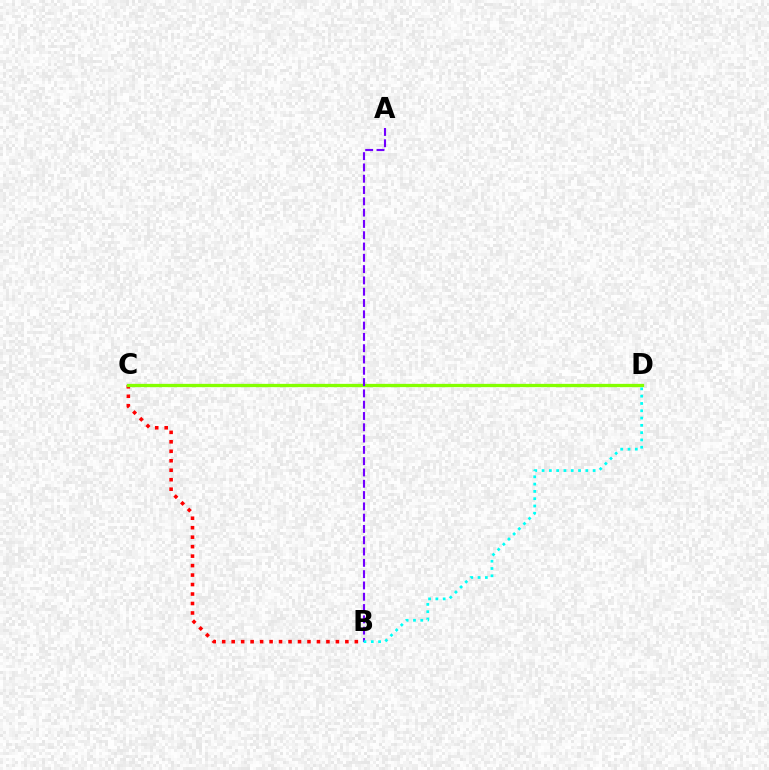{('B', 'C'): [{'color': '#ff0000', 'line_style': 'dotted', 'thickness': 2.57}], ('C', 'D'): [{'color': '#84ff00', 'line_style': 'solid', 'thickness': 2.37}], ('A', 'B'): [{'color': '#7200ff', 'line_style': 'dashed', 'thickness': 1.53}], ('B', 'D'): [{'color': '#00fff6', 'line_style': 'dotted', 'thickness': 1.98}]}